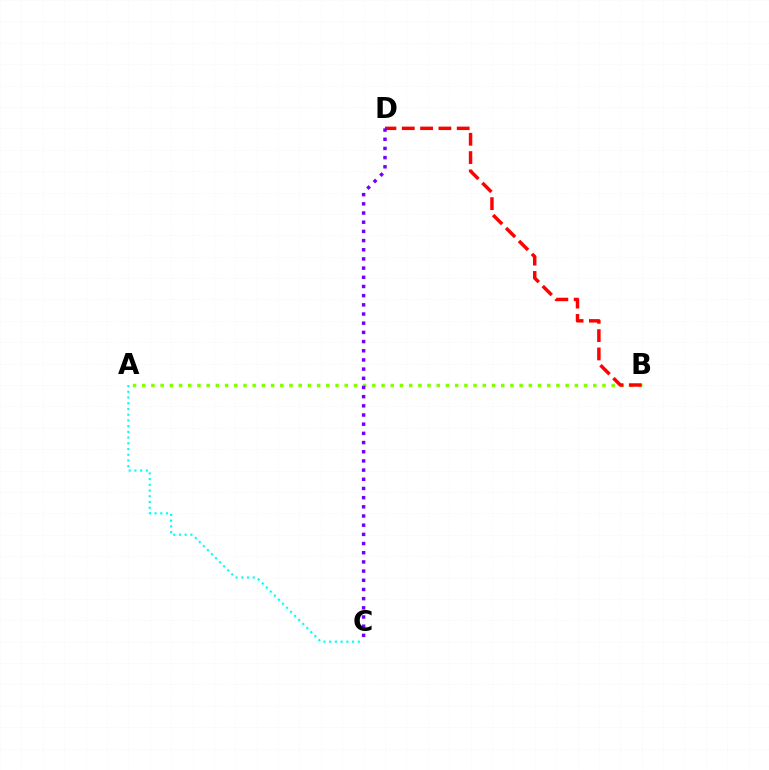{('A', 'B'): [{'color': '#84ff00', 'line_style': 'dotted', 'thickness': 2.5}], ('B', 'D'): [{'color': '#ff0000', 'line_style': 'dashed', 'thickness': 2.49}], ('A', 'C'): [{'color': '#00fff6', 'line_style': 'dotted', 'thickness': 1.55}], ('C', 'D'): [{'color': '#7200ff', 'line_style': 'dotted', 'thickness': 2.49}]}